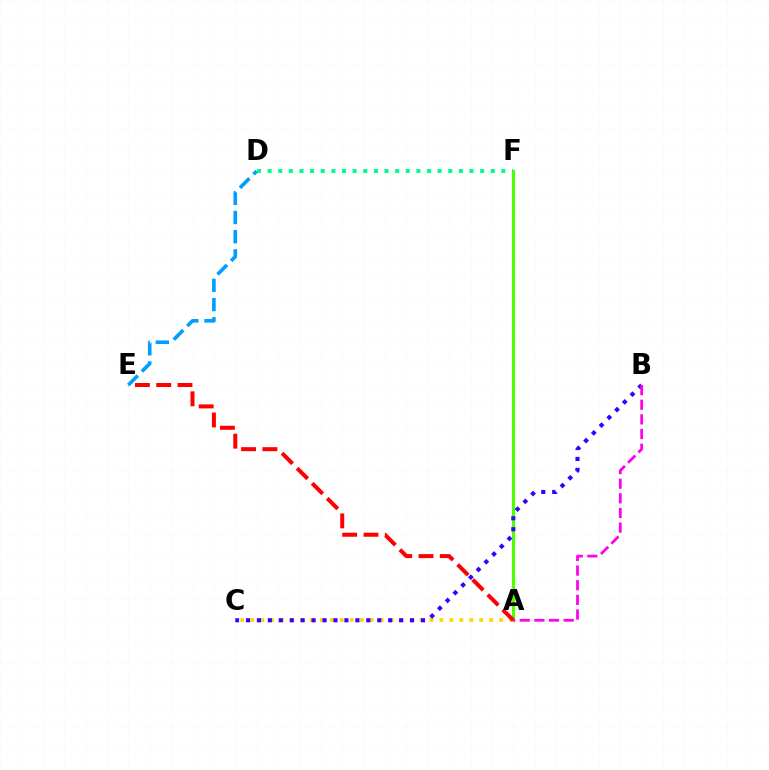{('A', 'F'): [{'color': '#4fff00', 'line_style': 'solid', 'thickness': 2.28}], ('A', 'C'): [{'color': '#ffd500', 'line_style': 'dotted', 'thickness': 2.71}], ('B', 'C'): [{'color': '#3700ff', 'line_style': 'dotted', 'thickness': 2.97}], ('A', 'E'): [{'color': '#ff0000', 'line_style': 'dashed', 'thickness': 2.89}], ('D', 'F'): [{'color': '#00ff86', 'line_style': 'dotted', 'thickness': 2.89}], ('A', 'B'): [{'color': '#ff00ed', 'line_style': 'dashed', 'thickness': 1.99}], ('D', 'E'): [{'color': '#009eff', 'line_style': 'dashed', 'thickness': 2.61}]}